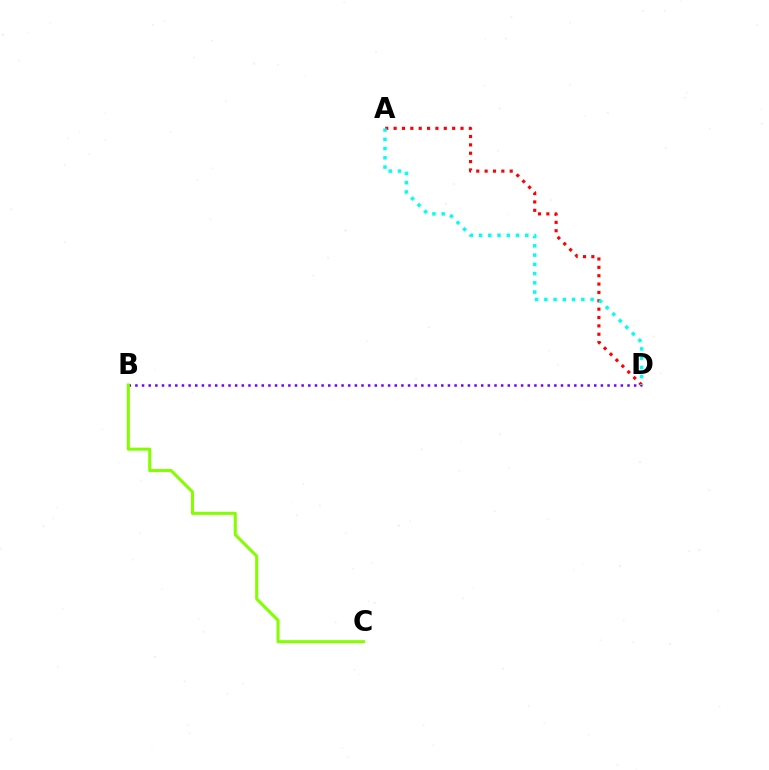{('B', 'D'): [{'color': '#7200ff', 'line_style': 'dotted', 'thickness': 1.81}], ('B', 'C'): [{'color': '#84ff00', 'line_style': 'solid', 'thickness': 2.21}], ('A', 'D'): [{'color': '#ff0000', 'line_style': 'dotted', 'thickness': 2.27}, {'color': '#00fff6', 'line_style': 'dotted', 'thickness': 2.51}]}